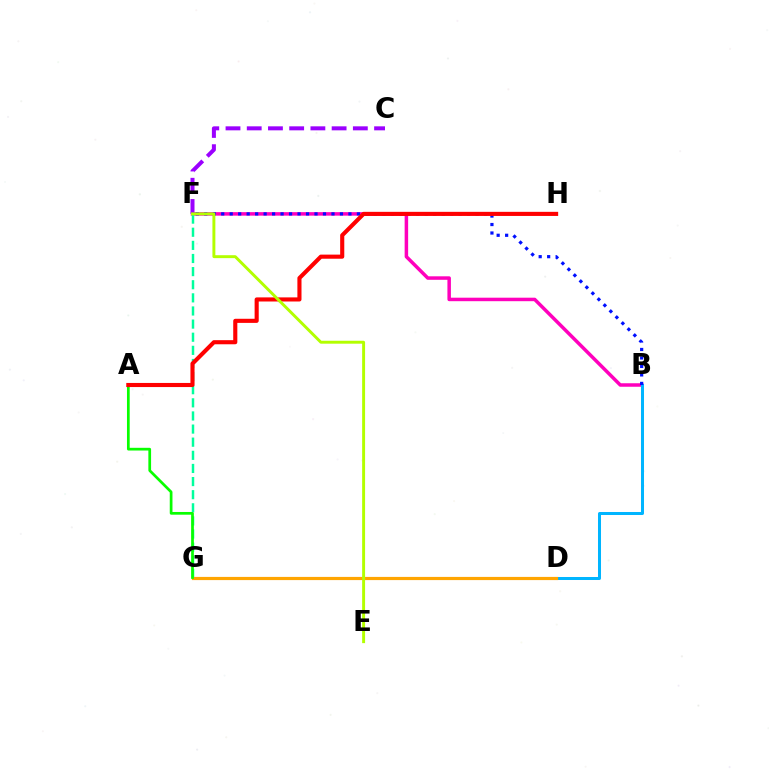{('B', 'F'): [{'color': '#ff00bd', 'line_style': 'solid', 'thickness': 2.52}, {'color': '#0010ff', 'line_style': 'dotted', 'thickness': 2.3}], ('B', 'D'): [{'color': '#00b5ff', 'line_style': 'solid', 'thickness': 2.17}], ('F', 'G'): [{'color': '#00ff9d', 'line_style': 'dashed', 'thickness': 1.78}], ('D', 'G'): [{'color': '#ffa500', 'line_style': 'solid', 'thickness': 2.3}], ('C', 'F'): [{'color': '#9b00ff', 'line_style': 'dashed', 'thickness': 2.88}], ('A', 'G'): [{'color': '#08ff00', 'line_style': 'solid', 'thickness': 1.96}], ('A', 'H'): [{'color': '#ff0000', 'line_style': 'solid', 'thickness': 2.96}], ('E', 'F'): [{'color': '#b3ff00', 'line_style': 'solid', 'thickness': 2.11}]}